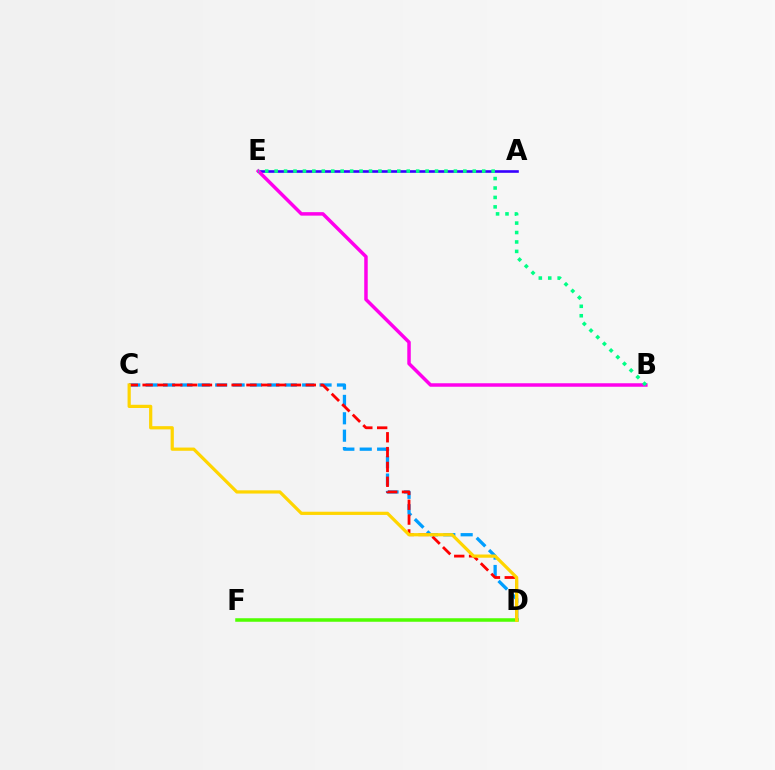{('A', 'E'): [{'color': '#3700ff', 'line_style': 'solid', 'thickness': 1.88}], ('C', 'D'): [{'color': '#009eff', 'line_style': 'dashed', 'thickness': 2.36}, {'color': '#ff0000', 'line_style': 'dashed', 'thickness': 2.02}, {'color': '#ffd500', 'line_style': 'solid', 'thickness': 2.32}], ('D', 'F'): [{'color': '#4fff00', 'line_style': 'solid', 'thickness': 2.54}], ('B', 'E'): [{'color': '#ff00ed', 'line_style': 'solid', 'thickness': 2.51}, {'color': '#00ff86', 'line_style': 'dotted', 'thickness': 2.56}]}